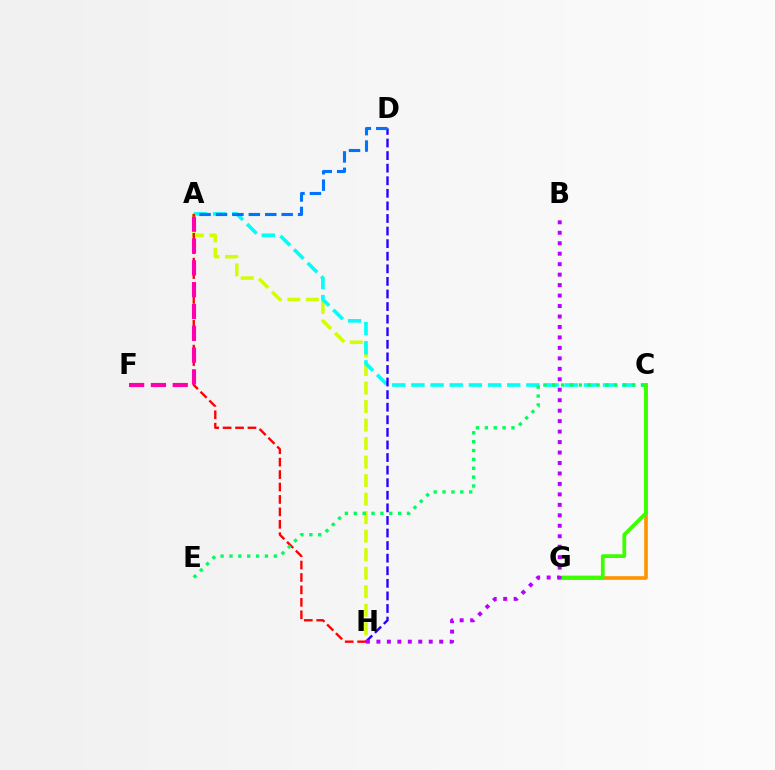{('A', 'H'): [{'color': '#d1ff00', 'line_style': 'dashed', 'thickness': 2.52}, {'color': '#ff0000', 'line_style': 'dashed', 'thickness': 1.69}], ('A', 'C'): [{'color': '#00fff6', 'line_style': 'dashed', 'thickness': 2.6}], ('D', 'H'): [{'color': '#2500ff', 'line_style': 'dashed', 'thickness': 1.71}], ('C', 'G'): [{'color': '#ff9400', 'line_style': 'solid', 'thickness': 2.61}, {'color': '#3dff00', 'line_style': 'solid', 'thickness': 2.71}], ('A', 'F'): [{'color': '#ff00ac', 'line_style': 'dashed', 'thickness': 2.96}], ('A', 'D'): [{'color': '#0074ff', 'line_style': 'dashed', 'thickness': 2.23}], ('C', 'E'): [{'color': '#00ff5c', 'line_style': 'dotted', 'thickness': 2.41}], ('B', 'H'): [{'color': '#b900ff', 'line_style': 'dotted', 'thickness': 2.84}]}